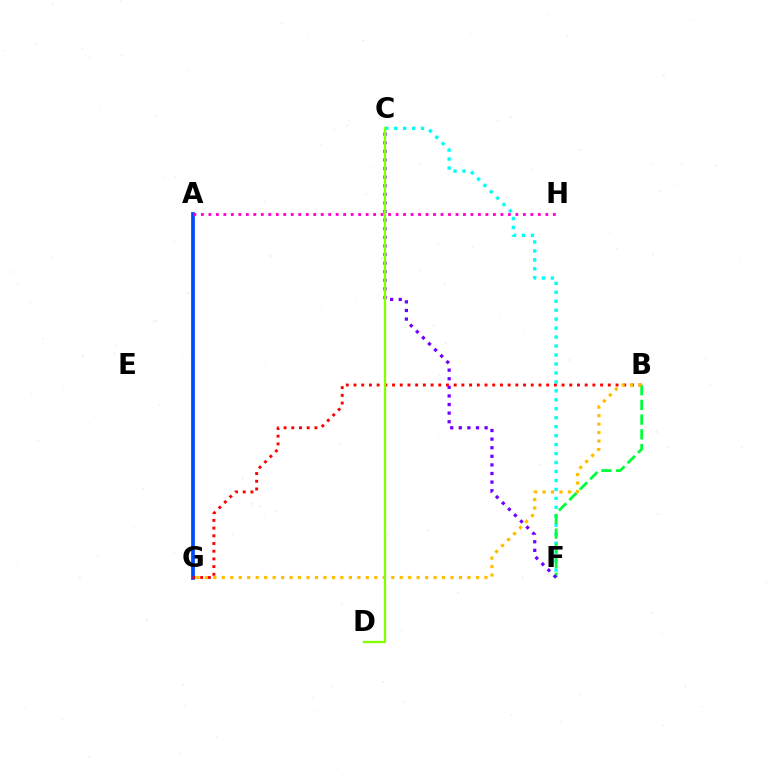{('A', 'G'): [{'color': '#004bff', 'line_style': 'solid', 'thickness': 2.7}], ('B', 'G'): [{'color': '#ff0000', 'line_style': 'dotted', 'thickness': 2.09}, {'color': '#ffbd00', 'line_style': 'dotted', 'thickness': 2.3}], ('C', 'F'): [{'color': '#00fff6', 'line_style': 'dotted', 'thickness': 2.44}, {'color': '#7200ff', 'line_style': 'dotted', 'thickness': 2.34}], ('B', 'F'): [{'color': '#00ff39', 'line_style': 'dashed', 'thickness': 2.0}], ('A', 'H'): [{'color': '#ff00cf', 'line_style': 'dotted', 'thickness': 2.03}], ('C', 'D'): [{'color': '#84ff00', 'line_style': 'solid', 'thickness': 1.65}]}